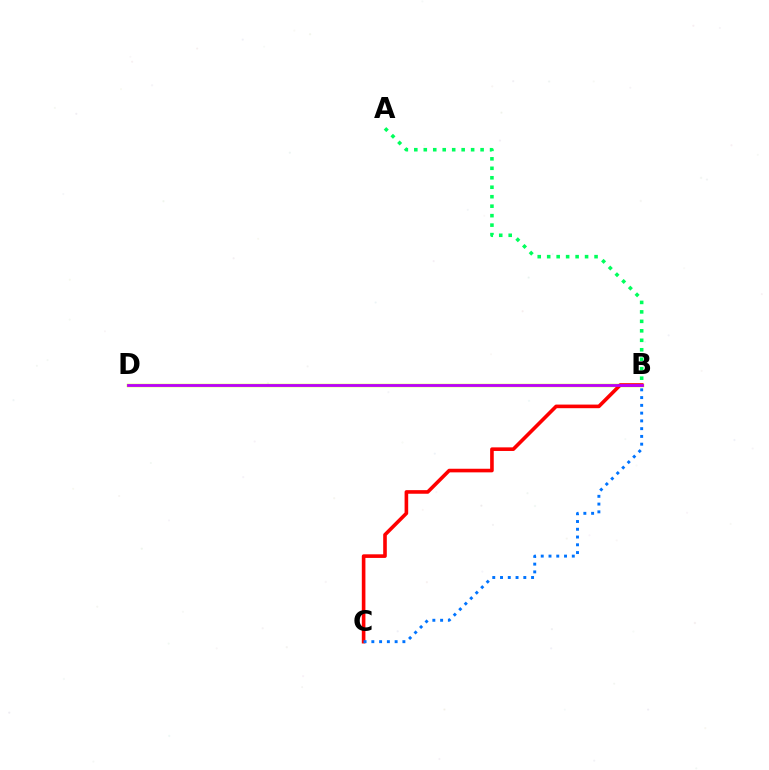{('B', 'D'): [{'color': '#d1ff00', 'line_style': 'solid', 'thickness': 2.48}, {'color': '#b900ff', 'line_style': 'solid', 'thickness': 2.01}], ('B', 'C'): [{'color': '#ff0000', 'line_style': 'solid', 'thickness': 2.6}, {'color': '#0074ff', 'line_style': 'dotted', 'thickness': 2.11}], ('A', 'B'): [{'color': '#00ff5c', 'line_style': 'dotted', 'thickness': 2.57}]}